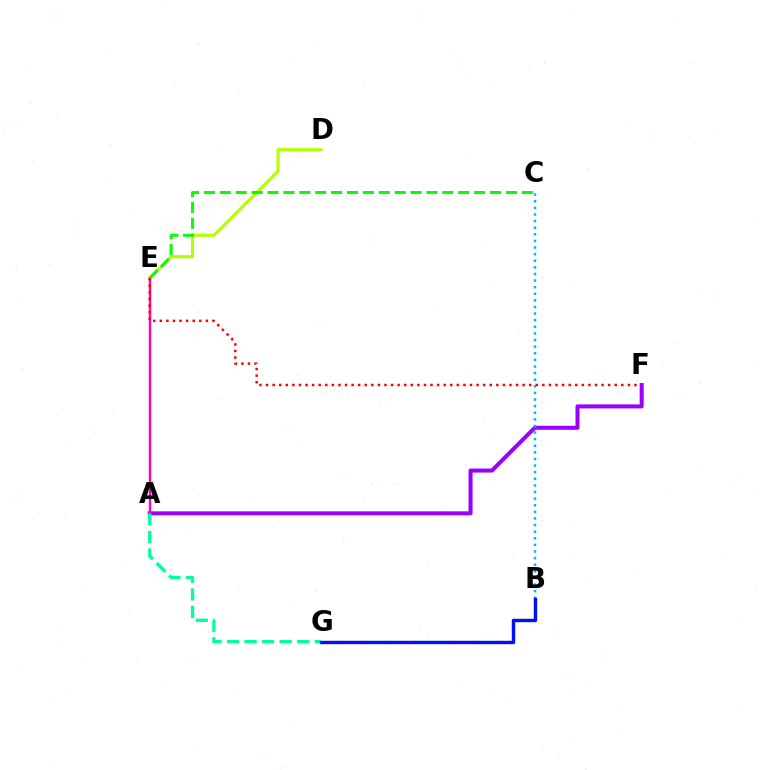{('B', 'G'): [{'color': '#ffa500', 'line_style': 'dashed', 'thickness': 1.67}, {'color': '#0010ff', 'line_style': 'solid', 'thickness': 2.42}], ('A', 'F'): [{'color': '#9b00ff', 'line_style': 'solid', 'thickness': 2.9}], ('A', 'E'): [{'color': '#ff00bd', 'line_style': 'solid', 'thickness': 1.75}], ('D', 'E'): [{'color': '#b3ff00', 'line_style': 'solid', 'thickness': 2.24}], ('B', 'C'): [{'color': '#00b5ff', 'line_style': 'dotted', 'thickness': 1.8}], ('C', 'E'): [{'color': '#08ff00', 'line_style': 'dashed', 'thickness': 2.16}], ('E', 'F'): [{'color': '#ff0000', 'line_style': 'dotted', 'thickness': 1.79}], ('A', 'G'): [{'color': '#00ff9d', 'line_style': 'dashed', 'thickness': 2.38}]}